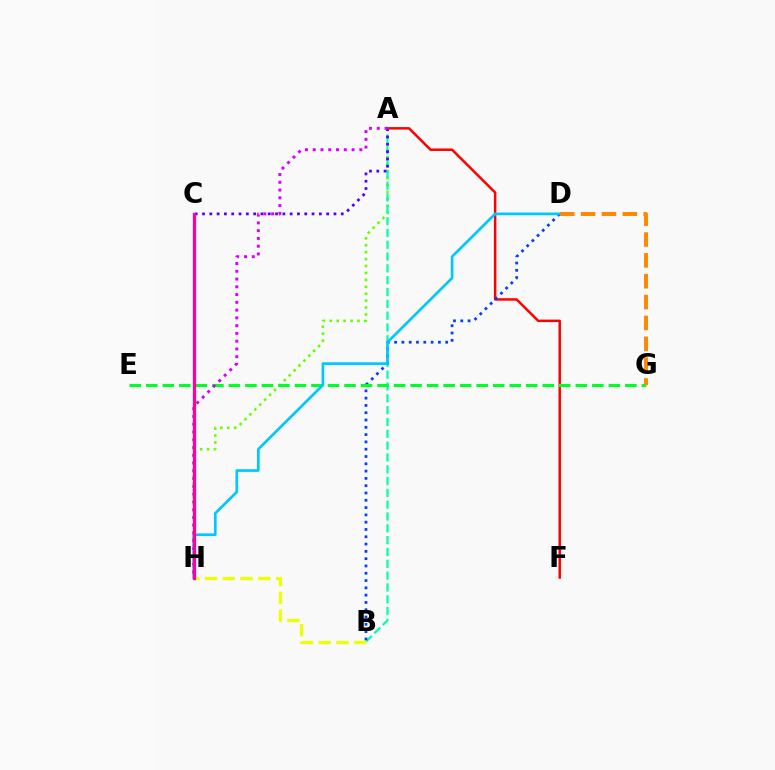{('A', 'F'): [{'color': '#ff0000', 'line_style': 'solid', 'thickness': 1.78}], ('A', 'H'): [{'color': '#66ff00', 'line_style': 'dotted', 'thickness': 1.88}, {'color': '#d600ff', 'line_style': 'dotted', 'thickness': 2.11}], ('A', 'B'): [{'color': '#00ffaf', 'line_style': 'dashed', 'thickness': 1.61}], ('B', 'D'): [{'color': '#003fff', 'line_style': 'dotted', 'thickness': 1.98}], ('A', 'C'): [{'color': '#4f00ff', 'line_style': 'dotted', 'thickness': 1.98}], ('E', 'G'): [{'color': '#00ff27', 'line_style': 'dashed', 'thickness': 2.24}], ('D', 'H'): [{'color': '#00c7ff', 'line_style': 'solid', 'thickness': 1.94}], ('D', 'G'): [{'color': '#ff8800', 'line_style': 'dashed', 'thickness': 2.83}], ('B', 'H'): [{'color': '#eeff00', 'line_style': 'dashed', 'thickness': 2.41}], ('C', 'H'): [{'color': '#ff00a0', 'line_style': 'solid', 'thickness': 2.33}]}